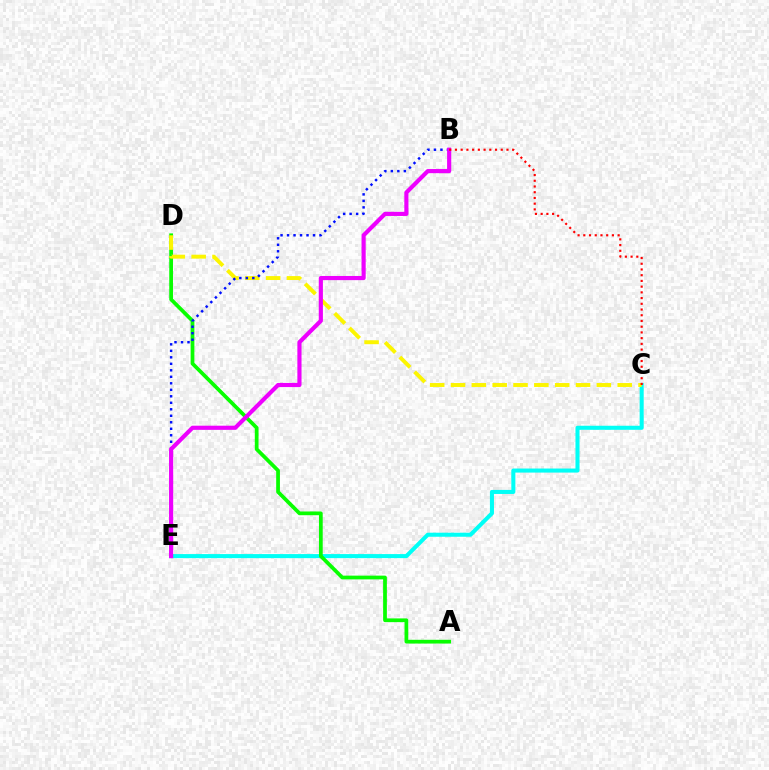{('C', 'E'): [{'color': '#00fff6', 'line_style': 'solid', 'thickness': 2.92}], ('A', 'D'): [{'color': '#08ff00', 'line_style': 'solid', 'thickness': 2.7}], ('C', 'D'): [{'color': '#fcf500', 'line_style': 'dashed', 'thickness': 2.83}], ('B', 'E'): [{'color': '#0010ff', 'line_style': 'dotted', 'thickness': 1.76}, {'color': '#ee00ff', 'line_style': 'solid', 'thickness': 2.99}], ('B', 'C'): [{'color': '#ff0000', 'line_style': 'dotted', 'thickness': 1.55}]}